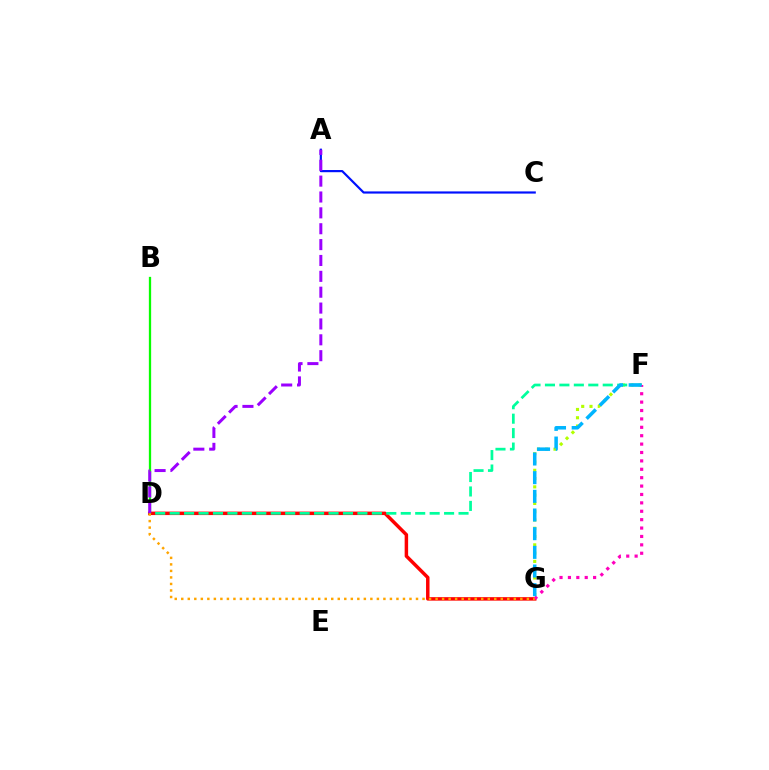{('A', 'C'): [{'color': '#0010ff', 'line_style': 'solid', 'thickness': 1.57}], ('F', 'G'): [{'color': '#b3ff00', 'line_style': 'dotted', 'thickness': 2.25}, {'color': '#ff00bd', 'line_style': 'dotted', 'thickness': 2.28}, {'color': '#00b5ff', 'line_style': 'dashed', 'thickness': 2.54}], ('D', 'G'): [{'color': '#ff0000', 'line_style': 'solid', 'thickness': 2.5}, {'color': '#ffa500', 'line_style': 'dotted', 'thickness': 1.77}], ('D', 'F'): [{'color': '#00ff9d', 'line_style': 'dashed', 'thickness': 1.96}], ('B', 'D'): [{'color': '#08ff00', 'line_style': 'solid', 'thickness': 1.65}], ('A', 'D'): [{'color': '#9b00ff', 'line_style': 'dashed', 'thickness': 2.16}]}